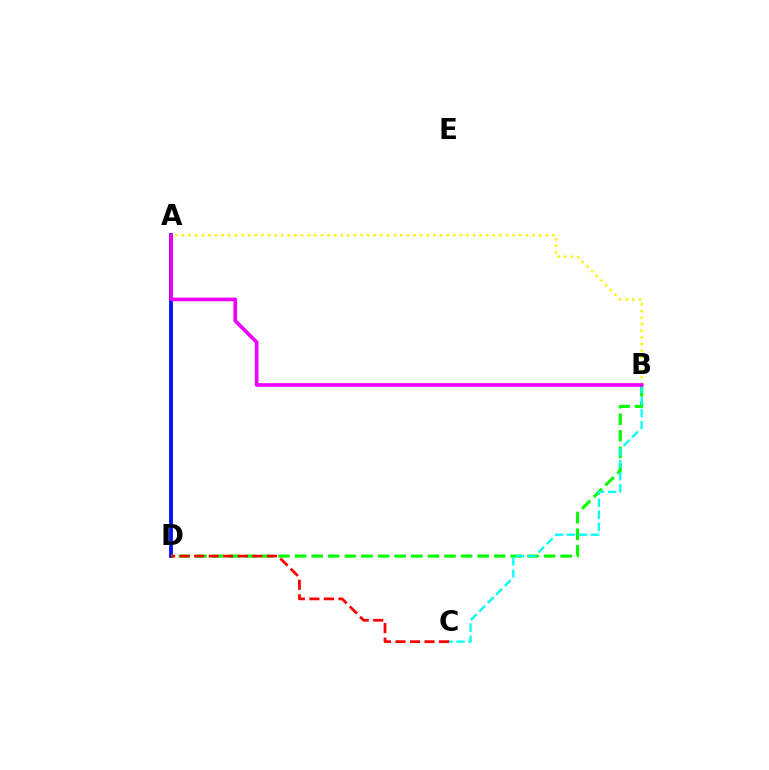{('A', 'D'): [{'color': '#0010ff', 'line_style': 'solid', 'thickness': 2.73}], ('B', 'D'): [{'color': '#08ff00', 'line_style': 'dashed', 'thickness': 2.25}], ('C', 'D'): [{'color': '#ff0000', 'line_style': 'dashed', 'thickness': 1.98}], ('B', 'C'): [{'color': '#00fff6', 'line_style': 'dashed', 'thickness': 1.63}], ('A', 'B'): [{'color': '#fcf500', 'line_style': 'dotted', 'thickness': 1.8}, {'color': '#ee00ff', 'line_style': 'solid', 'thickness': 2.63}]}